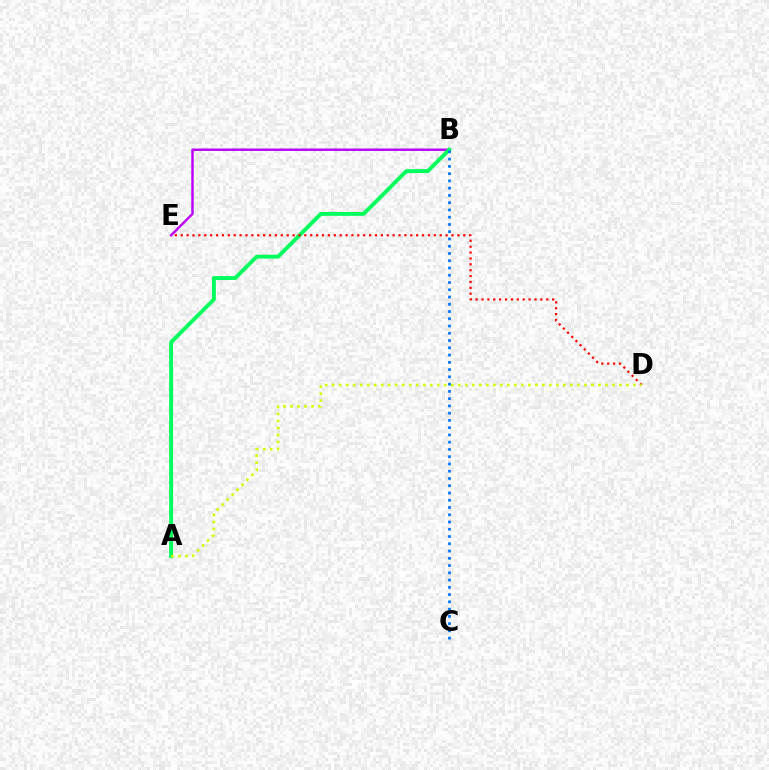{('B', 'E'): [{'color': '#b900ff', 'line_style': 'solid', 'thickness': 1.75}], ('A', 'B'): [{'color': '#00ff5c', 'line_style': 'solid', 'thickness': 2.81}], ('D', 'E'): [{'color': '#ff0000', 'line_style': 'dotted', 'thickness': 1.6}], ('A', 'D'): [{'color': '#d1ff00', 'line_style': 'dotted', 'thickness': 1.9}], ('B', 'C'): [{'color': '#0074ff', 'line_style': 'dotted', 'thickness': 1.97}]}